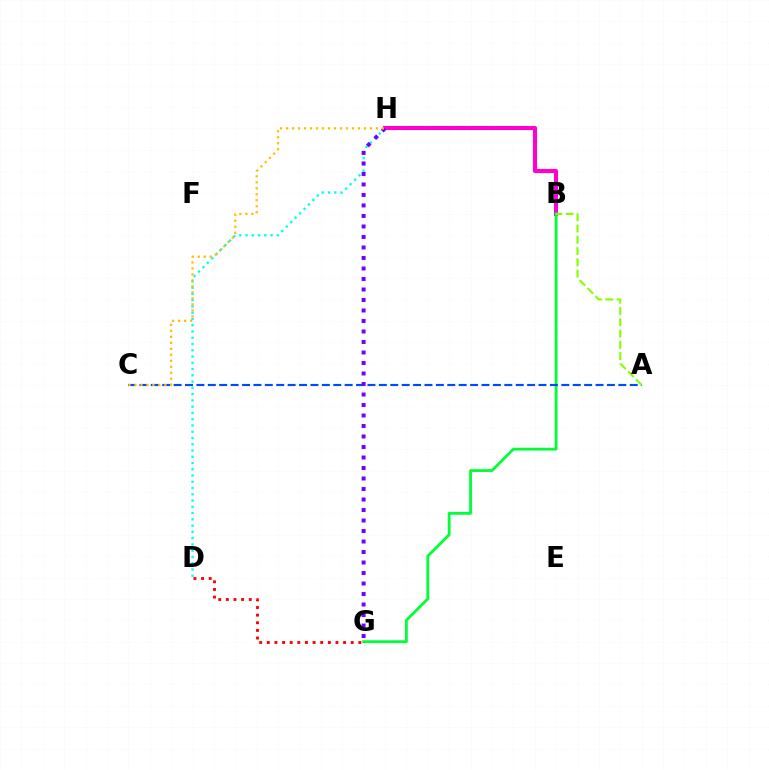{('B', 'H'): [{'color': '#ff00cf', 'line_style': 'solid', 'thickness': 2.95}], ('B', 'G'): [{'color': '#00ff39', 'line_style': 'solid', 'thickness': 2.02}], ('A', 'C'): [{'color': '#004bff', 'line_style': 'dashed', 'thickness': 1.55}], ('D', 'H'): [{'color': '#00fff6', 'line_style': 'dotted', 'thickness': 1.7}], ('G', 'H'): [{'color': '#7200ff', 'line_style': 'dotted', 'thickness': 2.85}], ('D', 'G'): [{'color': '#ff0000', 'line_style': 'dotted', 'thickness': 2.07}], ('A', 'B'): [{'color': '#84ff00', 'line_style': 'dashed', 'thickness': 1.53}], ('C', 'H'): [{'color': '#ffbd00', 'line_style': 'dotted', 'thickness': 1.63}]}